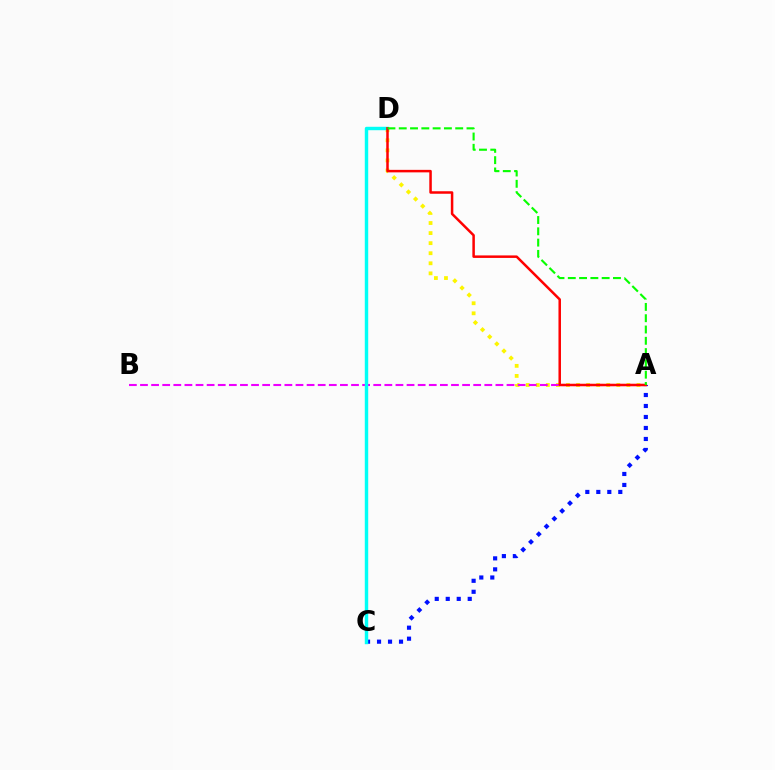{('A', 'D'): [{'color': '#fcf500', 'line_style': 'dotted', 'thickness': 2.73}, {'color': '#ff0000', 'line_style': 'solid', 'thickness': 1.8}, {'color': '#08ff00', 'line_style': 'dashed', 'thickness': 1.53}], ('A', 'C'): [{'color': '#0010ff', 'line_style': 'dotted', 'thickness': 2.99}], ('A', 'B'): [{'color': '#ee00ff', 'line_style': 'dashed', 'thickness': 1.51}], ('C', 'D'): [{'color': '#00fff6', 'line_style': 'solid', 'thickness': 2.47}]}